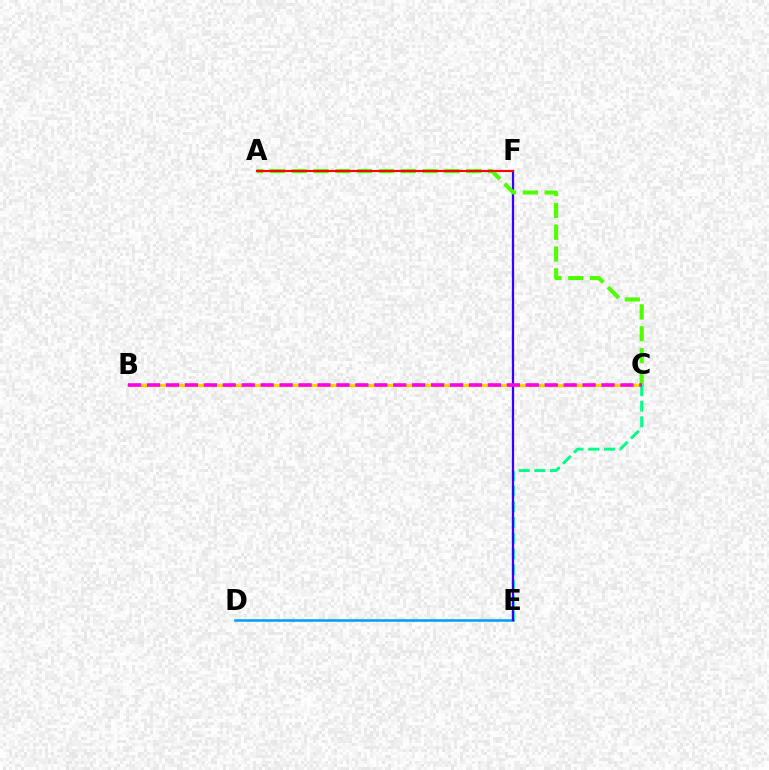{('B', 'C'): [{'color': '#ffd500', 'line_style': 'solid', 'thickness': 2.31}, {'color': '#ff00ed', 'line_style': 'dashed', 'thickness': 2.57}], ('D', 'E'): [{'color': '#009eff', 'line_style': 'solid', 'thickness': 1.85}], ('C', 'E'): [{'color': '#00ff86', 'line_style': 'dashed', 'thickness': 2.13}], ('E', 'F'): [{'color': '#3700ff', 'line_style': 'solid', 'thickness': 1.63}], ('A', 'C'): [{'color': '#4fff00', 'line_style': 'dashed', 'thickness': 2.96}], ('A', 'F'): [{'color': '#ff0000', 'line_style': 'solid', 'thickness': 1.56}]}